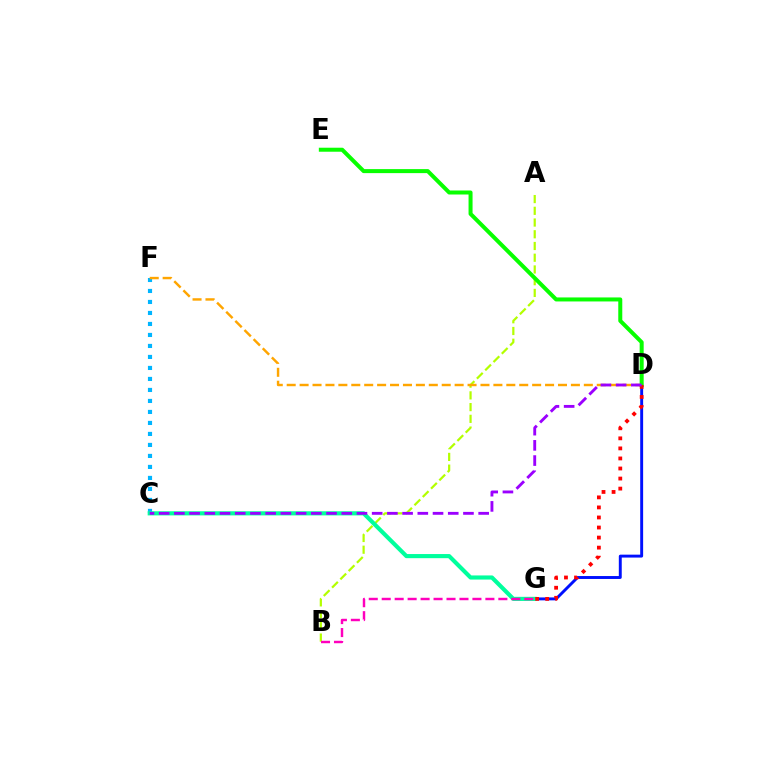{('A', 'B'): [{'color': '#b3ff00', 'line_style': 'dashed', 'thickness': 1.59}], ('D', 'G'): [{'color': '#0010ff', 'line_style': 'solid', 'thickness': 2.1}, {'color': '#ff0000', 'line_style': 'dotted', 'thickness': 2.73}], ('C', 'F'): [{'color': '#00b5ff', 'line_style': 'dotted', 'thickness': 2.99}], ('C', 'G'): [{'color': '#00ff9d', 'line_style': 'solid', 'thickness': 2.97}], ('D', 'F'): [{'color': '#ffa500', 'line_style': 'dashed', 'thickness': 1.76}], ('B', 'G'): [{'color': '#ff00bd', 'line_style': 'dashed', 'thickness': 1.76}], ('D', 'E'): [{'color': '#08ff00', 'line_style': 'solid', 'thickness': 2.89}], ('C', 'D'): [{'color': '#9b00ff', 'line_style': 'dashed', 'thickness': 2.07}]}